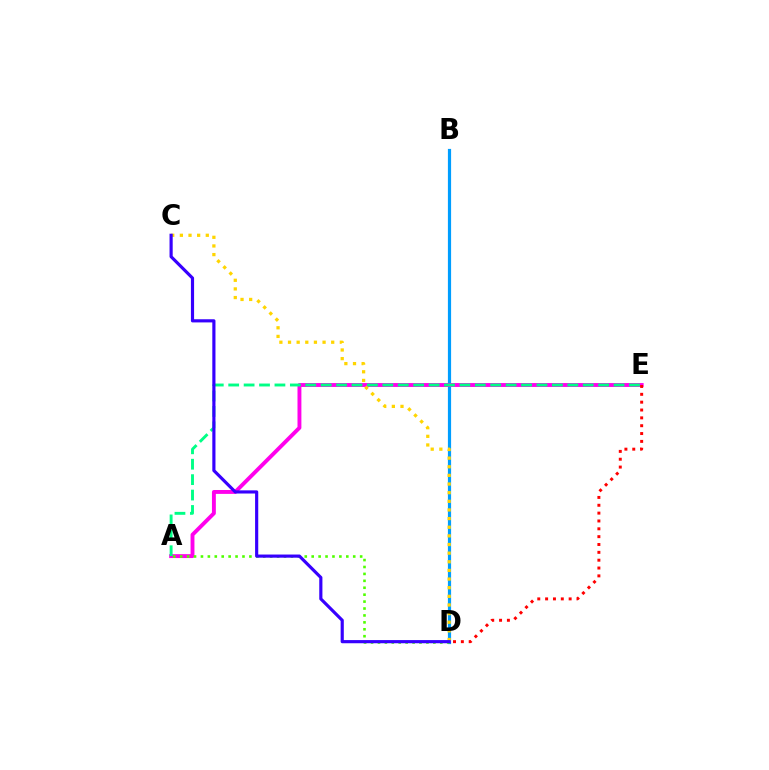{('B', 'D'): [{'color': '#009eff', 'line_style': 'solid', 'thickness': 2.3}], ('A', 'E'): [{'color': '#ff00ed', 'line_style': 'solid', 'thickness': 2.8}, {'color': '#00ff86', 'line_style': 'dashed', 'thickness': 2.09}], ('A', 'D'): [{'color': '#4fff00', 'line_style': 'dotted', 'thickness': 1.88}], ('D', 'E'): [{'color': '#ff0000', 'line_style': 'dotted', 'thickness': 2.13}], ('C', 'D'): [{'color': '#ffd500', 'line_style': 'dotted', 'thickness': 2.35}, {'color': '#3700ff', 'line_style': 'solid', 'thickness': 2.28}]}